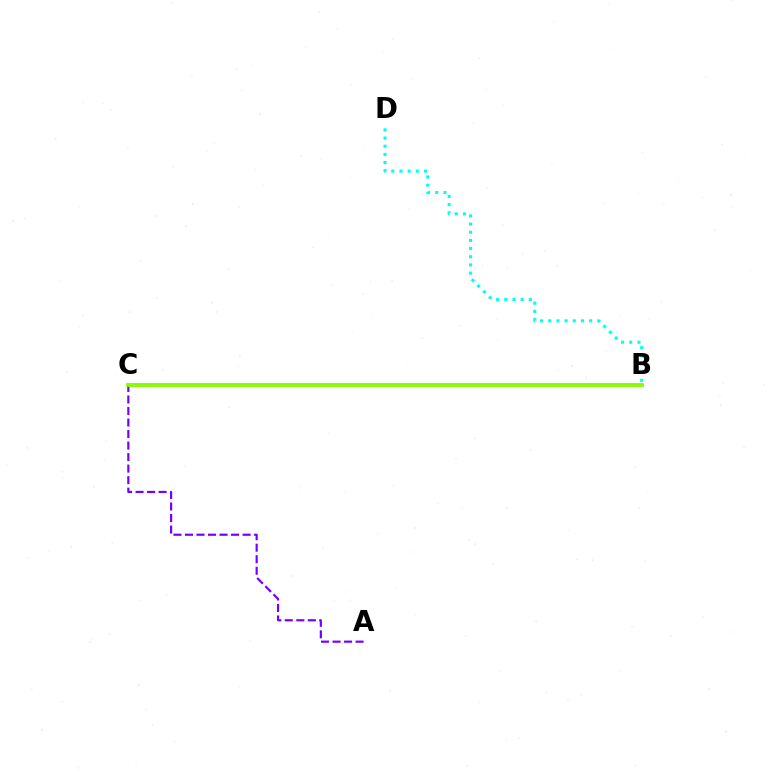{('B', 'D'): [{'color': '#00fff6', 'line_style': 'dotted', 'thickness': 2.22}], ('B', 'C'): [{'color': '#ff0000', 'line_style': 'solid', 'thickness': 1.73}, {'color': '#84ff00', 'line_style': 'solid', 'thickness': 2.69}], ('A', 'C'): [{'color': '#7200ff', 'line_style': 'dashed', 'thickness': 1.57}]}